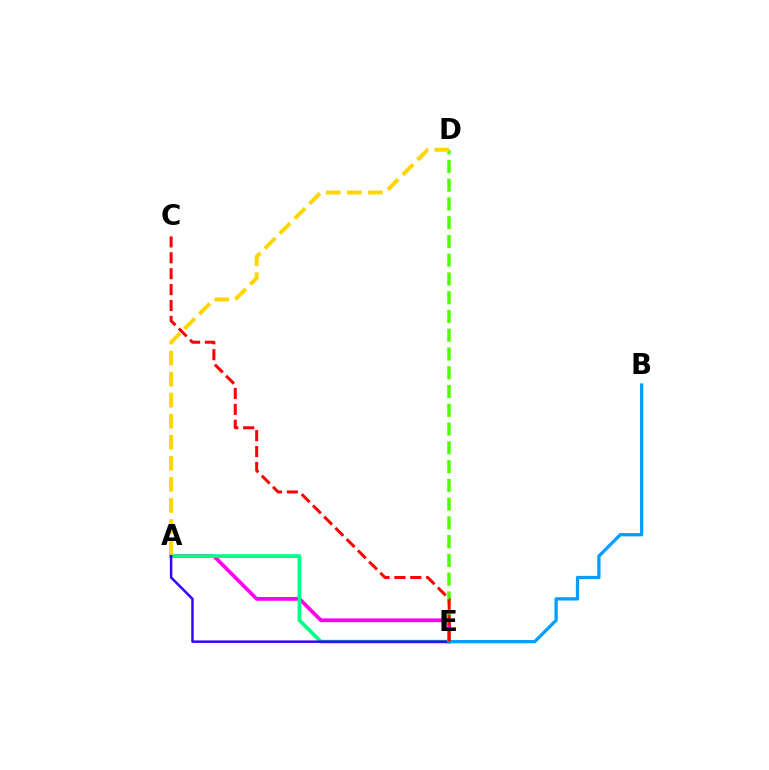{('A', 'E'): [{'color': '#ff00ed', 'line_style': 'solid', 'thickness': 2.69}, {'color': '#00ff86', 'line_style': 'solid', 'thickness': 2.69}, {'color': '#3700ff', 'line_style': 'solid', 'thickness': 1.78}], ('D', 'E'): [{'color': '#4fff00', 'line_style': 'dashed', 'thickness': 2.55}], ('B', 'E'): [{'color': '#009eff', 'line_style': 'solid', 'thickness': 2.35}], ('A', 'D'): [{'color': '#ffd500', 'line_style': 'dashed', 'thickness': 2.86}], ('C', 'E'): [{'color': '#ff0000', 'line_style': 'dashed', 'thickness': 2.16}]}